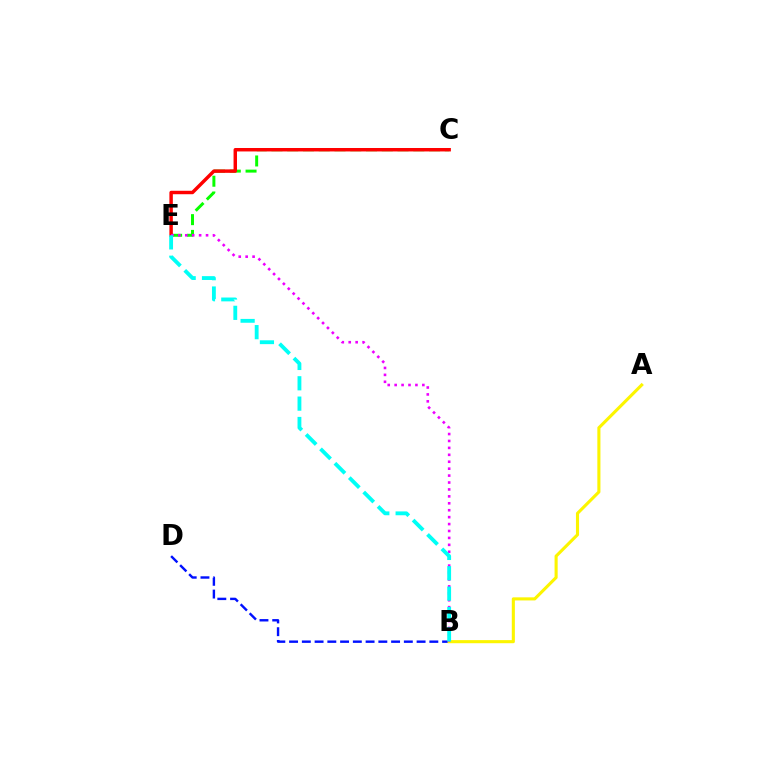{('B', 'D'): [{'color': '#0010ff', 'line_style': 'dashed', 'thickness': 1.73}], ('C', 'E'): [{'color': '#08ff00', 'line_style': 'dashed', 'thickness': 2.14}, {'color': '#ff0000', 'line_style': 'solid', 'thickness': 2.48}], ('A', 'B'): [{'color': '#fcf500', 'line_style': 'solid', 'thickness': 2.23}], ('B', 'E'): [{'color': '#ee00ff', 'line_style': 'dotted', 'thickness': 1.88}, {'color': '#00fff6', 'line_style': 'dashed', 'thickness': 2.76}]}